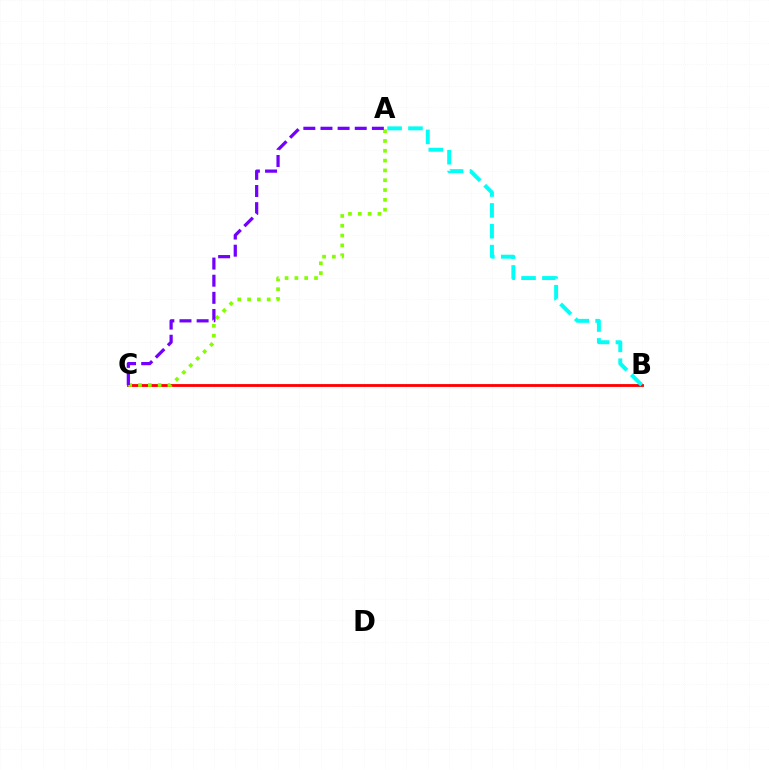{('B', 'C'): [{'color': '#ff0000', 'line_style': 'solid', 'thickness': 2.04}], ('A', 'B'): [{'color': '#00fff6', 'line_style': 'dashed', 'thickness': 2.83}], ('A', 'C'): [{'color': '#84ff00', 'line_style': 'dotted', 'thickness': 2.67}, {'color': '#7200ff', 'line_style': 'dashed', 'thickness': 2.33}]}